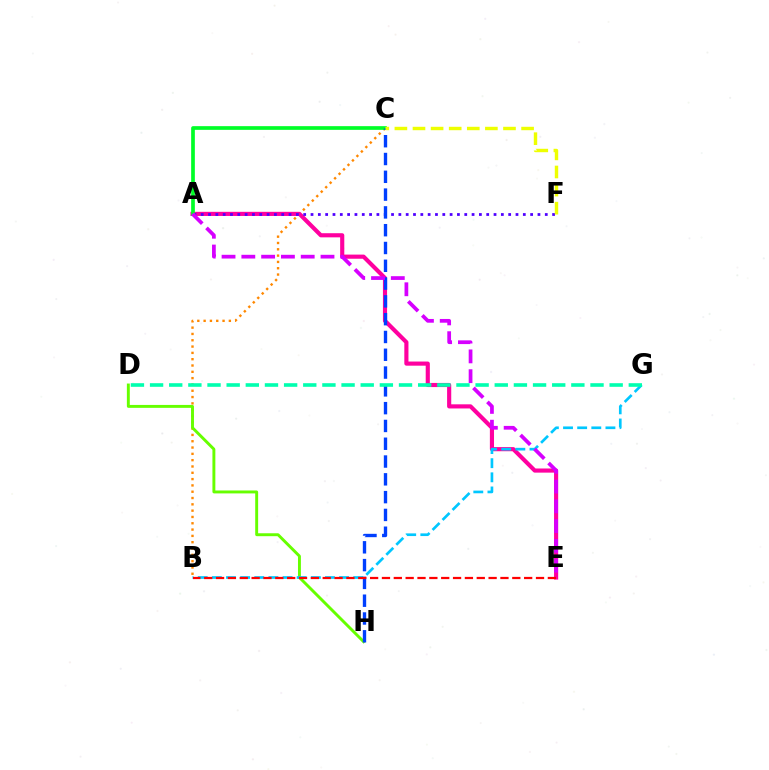{('B', 'C'): [{'color': '#ff8800', 'line_style': 'dotted', 'thickness': 1.71}], ('D', 'H'): [{'color': '#66ff00', 'line_style': 'solid', 'thickness': 2.1}], ('A', 'E'): [{'color': '#ff00a0', 'line_style': 'solid', 'thickness': 2.98}, {'color': '#d600ff', 'line_style': 'dashed', 'thickness': 2.69}], ('B', 'G'): [{'color': '#00c7ff', 'line_style': 'dashed', 'thickness': 1.92}], ('A', 'F'): [{'color': '#4f00ff', 'line_style': 'dotted', 'thickness': 1.99}], ('A', 'C'): [{'color': '#00ff27', 'line_style': 'solid', 'thickness': 2.66}], ('C', 'H'): [{'color': '#003fff', 'line_style': 'dashed', 'thickness': 2.42}], ('C', 'F'): [{'color': '#eeff00', 'line_style': 'dashed', 'thickness': 2.46}], ('D', 'G'): [{'color': '#00ffaf', 'line_style': 'dashed', 'thickness': 2.6}], ('B', 'E'): [{'color': '#ff0000', 'line_style': 'dashed', 'thickness': 1.61}]}